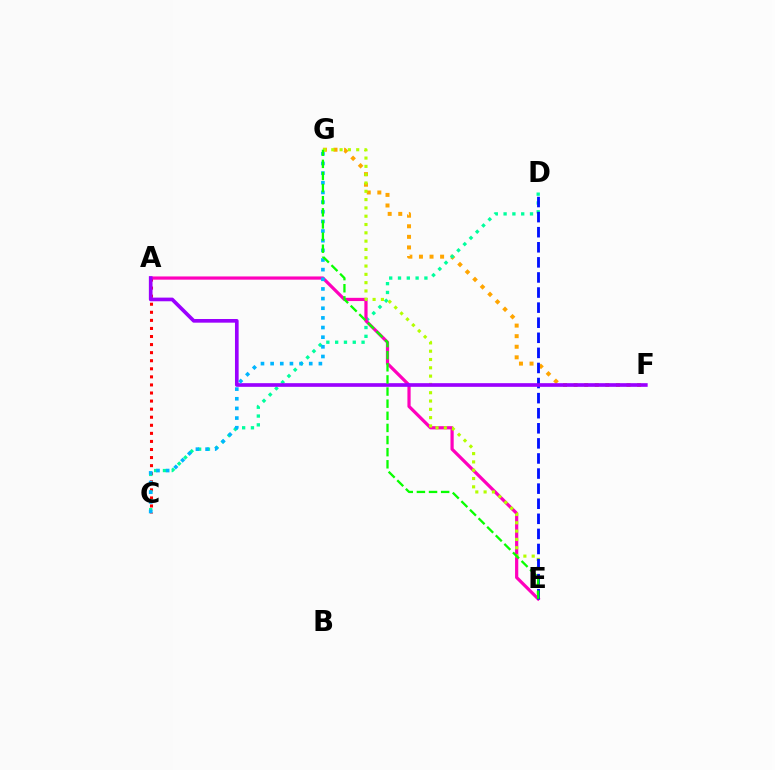{('A', 'C'): [{'color': '#ff0000', 'line_style': 'dotted', 'thickness': 2.19}], ('F', 'G'): [{'color': '#ffa500', 'line_style': 'dotted', 'thickness': 2.87}], ('C', 'D'): [{'color': '#00ff9d', 'line_style': 'dotted', 'thickness': 2.39}], ('A', 'E'): [{'color': '#ff00bd', 'line_style': 'solid', 'thickness': 2.31}], ('E', 'G'): [{'color': '#b3ff00', 'line_style': 'dotted', 'thickness': 2.26}, {'color': '#08ff00', 'line_style': 'dashed', 'thickness': 1.65}], ('D', 'E'): [{'color': '#0010ff', 'line_style': 'dashed', 'thickness': 2.05}], ('A', 'F'): [{'color': '#9b00ff', 'line_style': 'solid', 'thickness': 2.64}], ('C', 'G'): [{'color': '#00b5ff', 'line_style': 'dotted', 'thickness': 2.62}]}